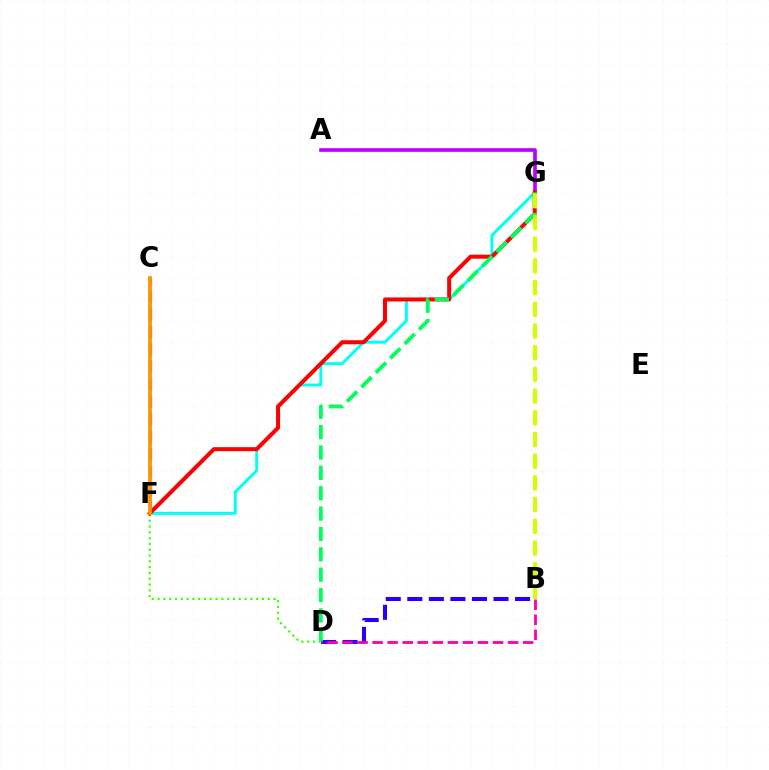{('C', 'F'): [{'color': '#0074ff', 'line_style': 'dashed', 'thickness': 2.39}, {'color': '#ff9400', 'line_style': 'solid', 'thickness': 2.73}], ('F', 'G'): [{'color': '#00fff6', 'line_style': 'solid', 'thickness': 2.12}, {'color': '#ff0000', 'line_style': 'solid', 'thickness': 2.89}], ('B', 'D'): [{'color': '#2500ff', 'line_style': 'dashed', 'thickness': 2.93}, {'color': '#ff00ac', 'line_style': 'dashed', 'thickness': 2.04}], ('A', 'G'): [{'color': '#b900ff', 'line_style': 'solid', 'thickness': 2.63}], ('D', 'F'): [{'color': '#3dff00', 'line_style': 'dotted', 'thickness': 1.58}], ('D', 'G'): [{'color': '#00ff5c', 'line_style': 'dashed', 'thickness': 2.77}], ('B', 'G'): [{'color': '#d1ff00', 'line_style': 'dashed', 'thickness': 2.95}]}